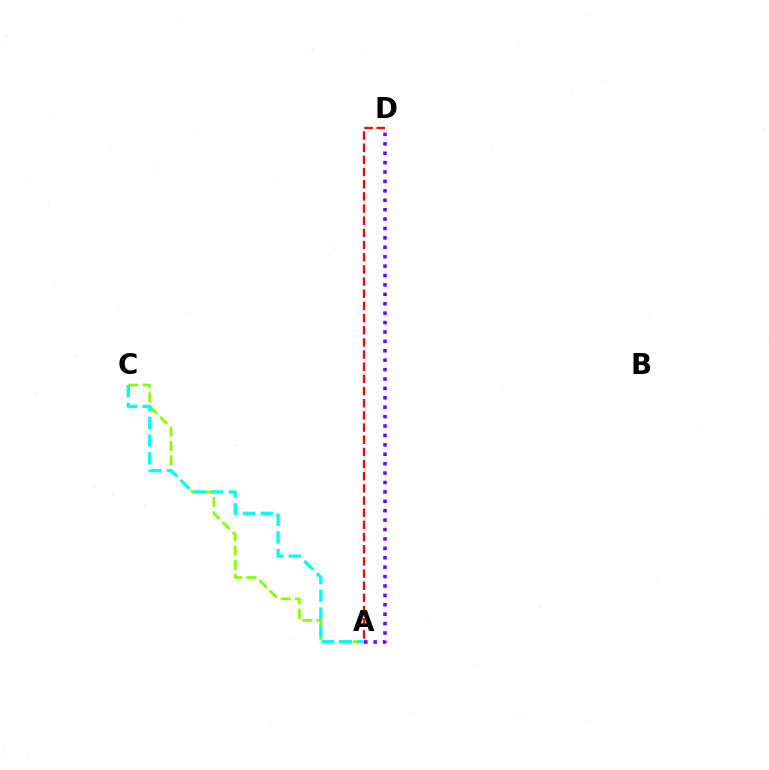{('A', 'C'): [{'color': '#84ff00', 'line_style': 'dashed', 'thickness': 1.95}, {'color': '#00fff6', 'line_style': 'dashed', 'thickness': 2.41}], ('A', 'D'): [{'color': '#7200ff', 'line_style': 'dotted', 'thickness': 2.56}, {'color': '#ff0000', 'line_style': 'dashed', 'thickness': 1.65}]}